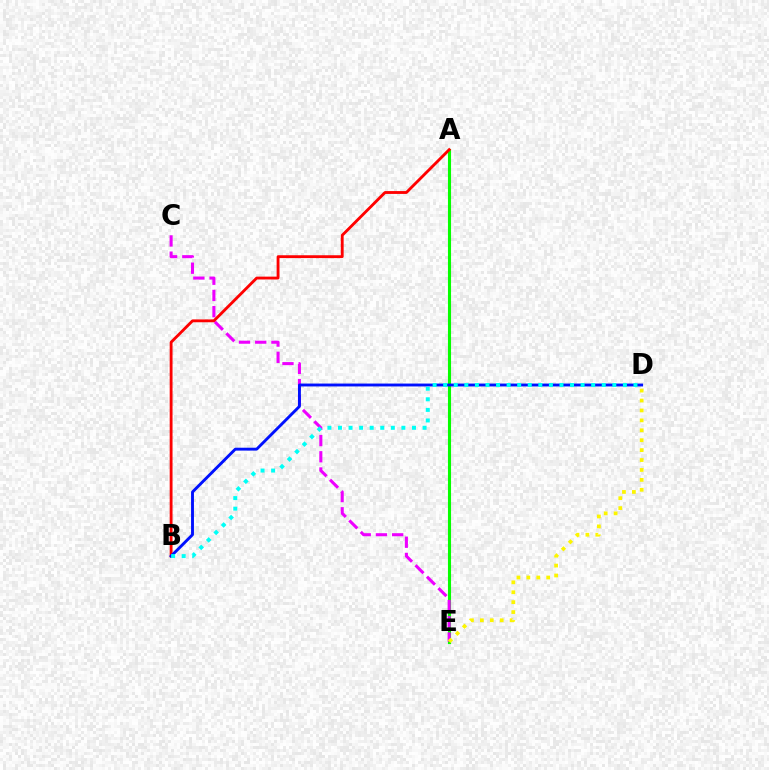{('A', 'E'): [{'color': '#08ff00', 'line_style': 'solid', 'thickness': 2.22}], ('C', 'E'): [{'color': '#ee00ff', 'line_style': 'dashed', 'thickness': 2.2}], ('A', 'B'): [{'color': '#ff0000', 'line_style': 'solid', 'thickness': 2.05}], ('B', 'D'): [{'color': '#0010ff', 'line_style': 'solid', 'thickness': 2.07}, {'color': '#00fff6', 'line_style': 'dotted', 'thickness': 2.87}], ('D', 'E'): [{'color': '#fcf500', 'line_style': 'dotted', 'thickness': 2.7}]}